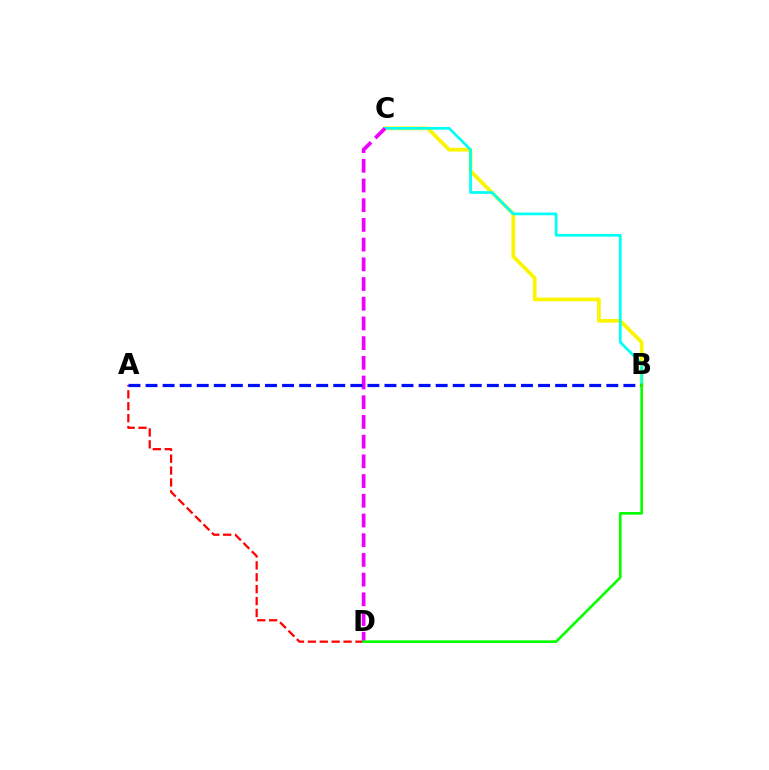{('B', 'C'): [{'color': '#fcf500', 'line_style': 'solid', 'thickness': 2.68}, {'color': '#00fff6', 'line_style': 'solid', 'thickness': 1.96}], ('A', 'D'): [{'color': '#ff0000', 'line_style': 'dashed', 'thickness': 1.62}], ('C', 'D'): [{'color': '#ee00ff', 'line_style': 'dashed', 'thickness': 2.68}], ('A', 'B'): [{'color': '#0010ff', 'line_style': 'dashed', 'thickness': 2.32}], ('B', 'D'): [{'color': '#08ff00', 'line_style': 'solid', 'thickness': 1.91}]}